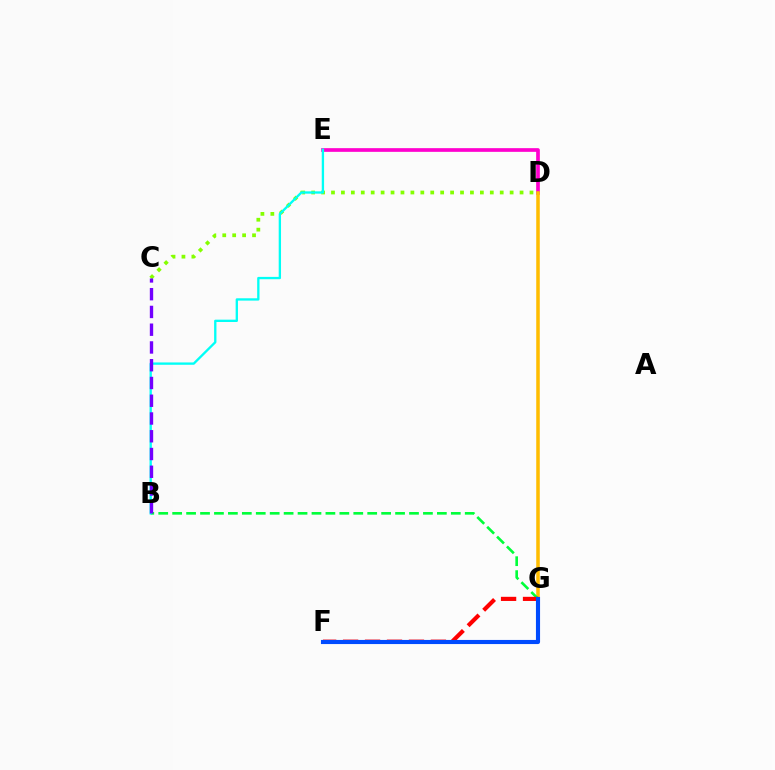{('D', 'E'): [{'color': '#ff00cf', 'line_style': 'solid', 'thickness': 2.65}], ('D', 'G'): [{'color': '#ffbd00', 'line_style': 'solid', 'thickness': 2.54}], ('B', 'G'): [{'color': '#00ff39', 'line_style': 'dashed', 'thickness': 1.89}], ('C', 'D'): [{'color': '#84ff00', 'line_style': 'dotted', 'thickness': 2.7}], ('B', 'E'): [{'color': '#00fff6', 'line_style': 'solid', 'thickness': 1.68}], ('F', 'G'): [{'color': '#ff0000', 'line_style': 'dashed', 'thickness': 2.98}, {'color': '#004bff', 'line_style': 'solid', 'thickness': 2.96}], ('B', 'C'): [{'color': '#7200ff', 'line_style': 'dashed', 'thickness': 2.41}]}